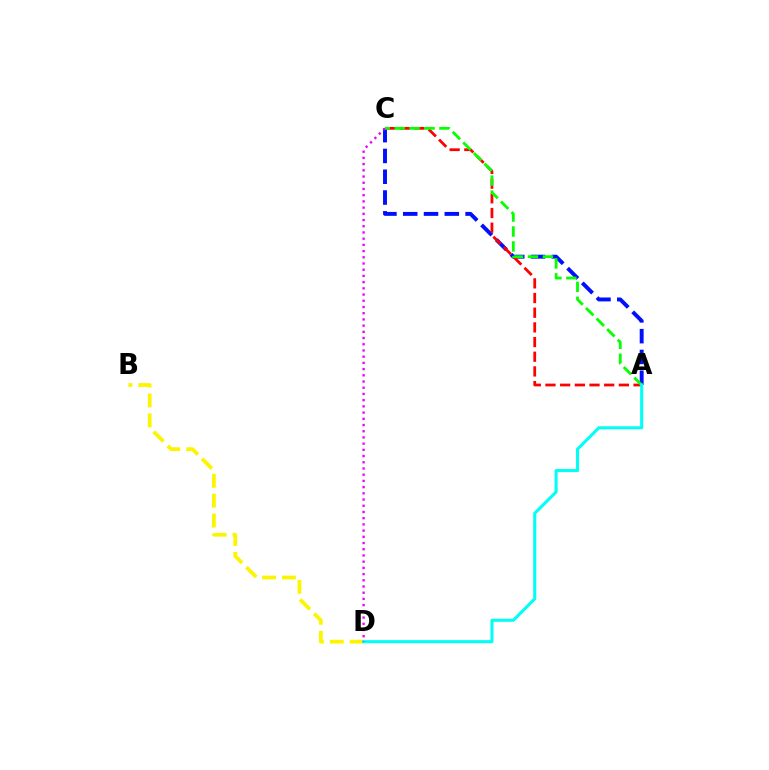{('A', 'C'): [{'color': '#0010ff', 'line_style': 'dashed', 'thickness': 2.82}, {'color': '#ff0000', 'line_style': 'dashed', 'thickness': 1.99}, {'color': '#08ff00', 'line_style': 'dashed', 'thickness': 2.03}], ('B', 'D'): [{'color': '#fcf500', 'line_style': 'dashed', 'thickness': 2.7}], ('A', 'D'): [{'color': '#00fff6', 'line_style': 'solid', 'thickness': 2.2}], ('C', 'D'): [{'color': '#ee00ff', 'line_style': 'dotted', 'thickness': 1.69}]}